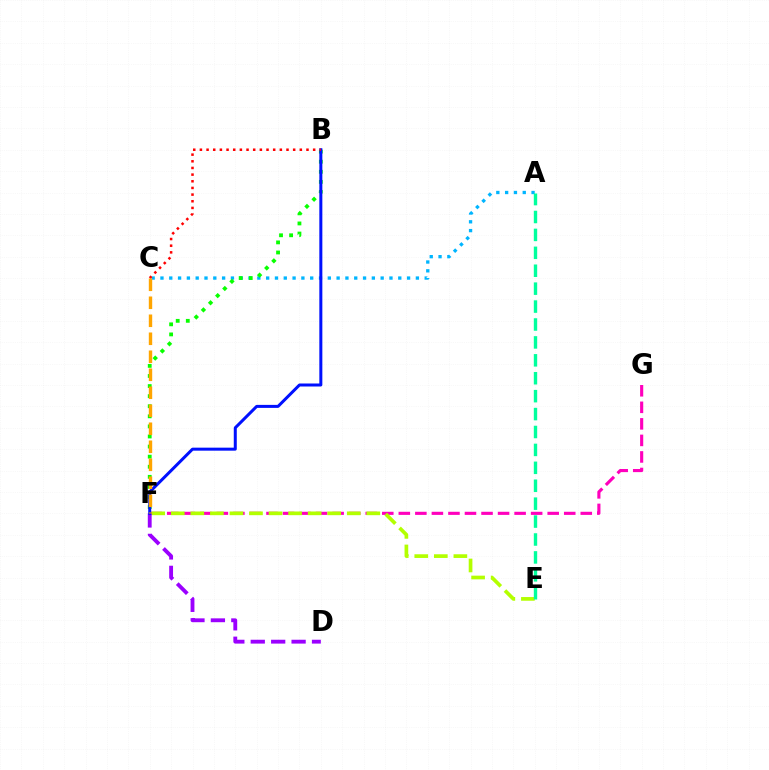{('F', 'G'): [{'color': '#ff00bd', 'line_style': 'dashed', 'thickness': 2.25}], ('A', 'C'): [{'color': '#00b5ff', 'line_style': 'dotted', 'thickness': 2.39}], ('B', 'F'): [{'color': '#08ff00', 'line_style': 'dotted', 'thickness': 2.74}, {'color': '#0010ff', 'line_style': 'solid', 'thickness': 2.17}], ('E', 'F'): [{'color': '#b3ff00', 'line_style': 'dashed', 'thickness': 2.66}], ('A', 'E'): [{'color': '#00ff9d', 'line_style': 'dashed', 'thickness': 2.43}], ('D', 'F'): [{'color': '#9b00ff', 'line_style': 'dashed', 'thickness': 2.77}], ('B', 'C'): [{'color': '#ff0000', 'line_style': 'dotted', 'thickness': 1.81}], ('C', 'F'): [{'color': '#ffa500', 'line_style': 'dashed', 'thickness': 2.45}]}